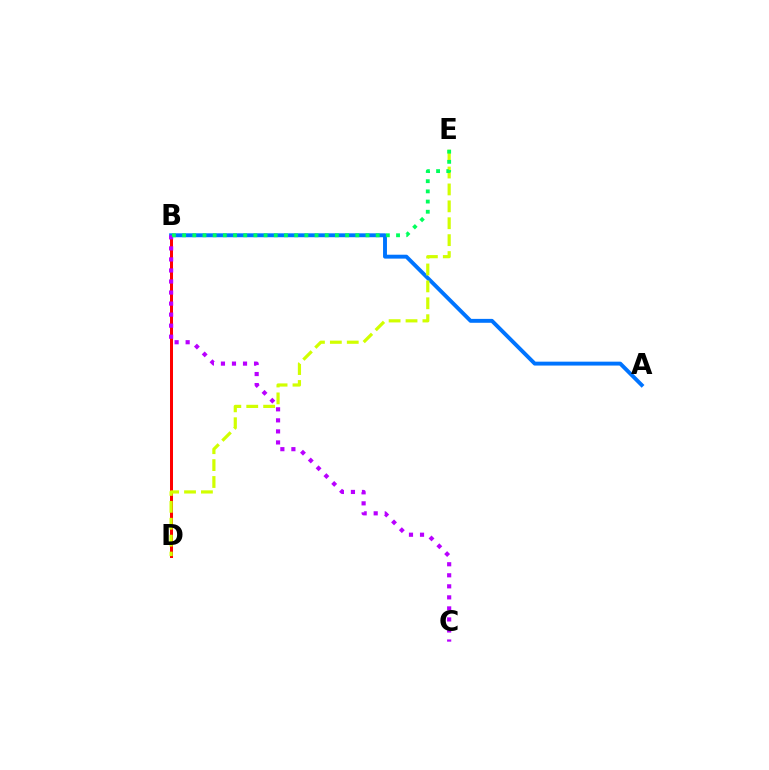{('B', 'D'): [{'color': '#ff0000', 'line_style': 'solid', 'thickness': 2.17}], ('A', 'B'): [{'color': '#0074ff', 'line_style': 'solid', 'thickness': 2.81}], ('B', 'C'): [{'color': '#b900ff', 'line_style': 'dotted', 'thickness': 3.0}], ('D', 'E'): [{'color': '#d1ff00', 'line_style': 'dashed', 'thickness': 2.3}], ('B', 'E'): [{'color': '#00ff5c', 'line_style': 'dotted', 'thickness': 2.77}]}